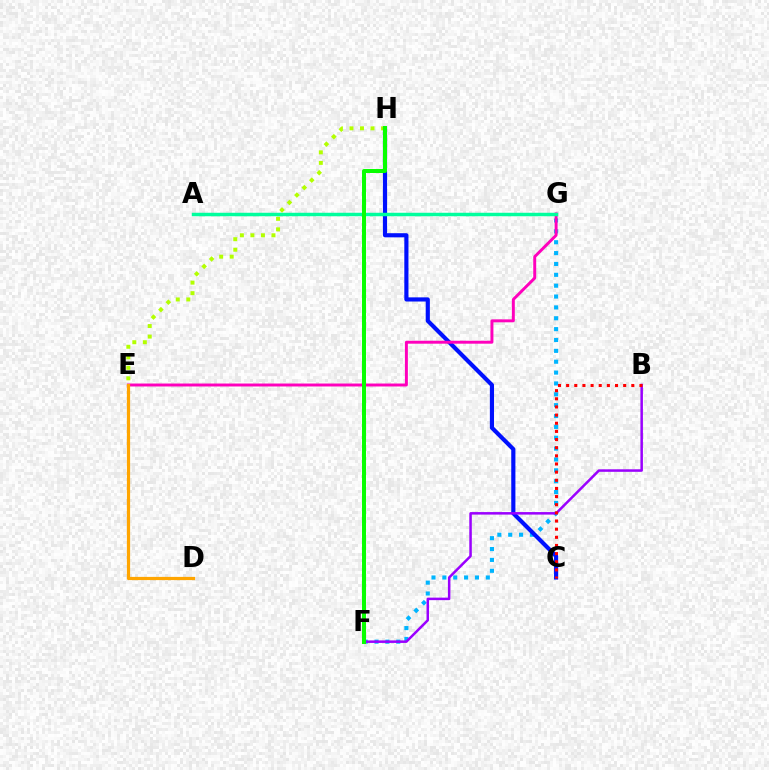{('E', 'H'): [{'color': '#b3ff00', 'line_style': 'dotted', 'thickness': 2.86}], ('F', 'G'): [{'color': '#00b5ff', 'line_style': 'dotted', 'thickness': 2.95}], ('C', 'H'): [{'color': '#0010ff', 'line_style': 'solid', 'thickness': 2.99}], ('B', 'F'): [{'color': '#9b00ff', 'line_style': 'solid', 'thickness': 1.81}], ('E', 'G'): [{'color': '#ff00bd', 'line_style': 'solid', 'thickness': 2.12}], ('B', 'C'): [{'color': '#ff0000', 'line_style': 'dotted', 'thickness': 2.21}], ('A', 'G'): [{'color': '#00ff9d', 'line_style': 'solid', 'thickness': 2.5}], ('F', 'H'): [{'color': '#08ff00', 'line_style': 'solid', 'thickness': 2.88}], ('D', 'E'): [{'color': '#ffa500', 'line_style': 'solid', 'thickness': 2.31}]}